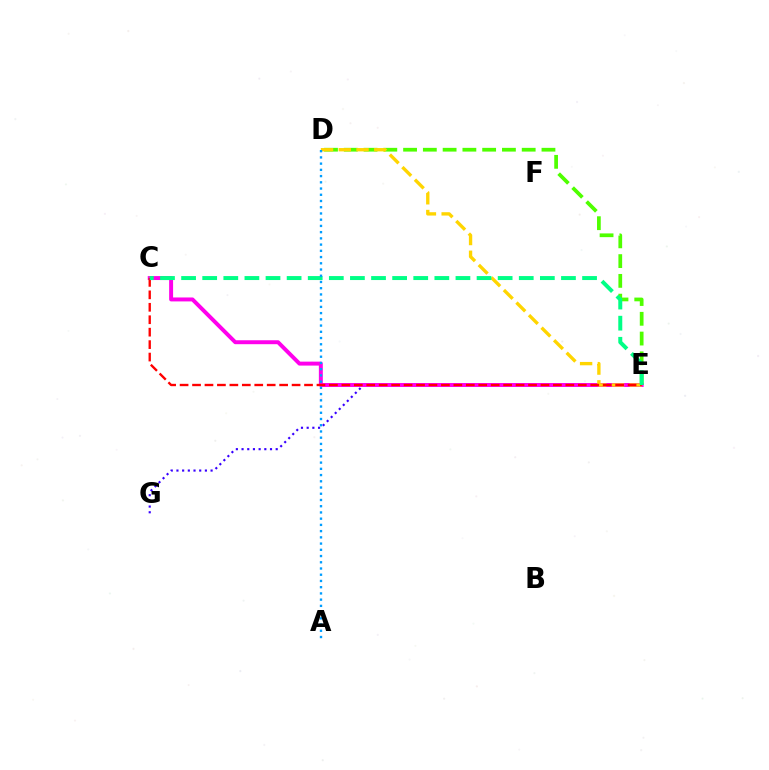{('D', 'E'): [{'color': '#4fff00', 'line_style': 'dashed', 'thickness': 2.69}, {'color': '#ffd500', 'line_style': 'dashed', 'thickness': 2.41}], ('E', 'G'): [{'color': '#3700ff', 'line_style': 'dotted', 'thickness': 1.55}], ('C', 'E'): [{'color': '#ff00ed', 'line_style': 'solid', 'thickness': 2.84}, {'color': '#ff0000', 'line_style': 'dashed', 'thickness': 1.69}, {'color': '#00ff86', 'line_style': 'dashed', 'thickness': 2.87}], ('A', 'D'): [{'color': '#009eff', 'line_style': 'dotted', 'thickness': 1.69}]}